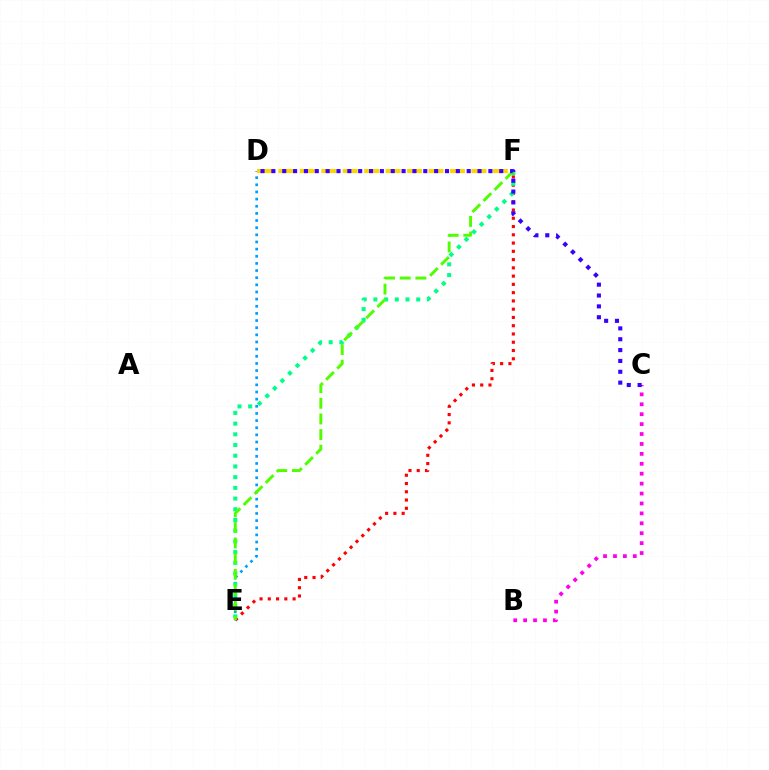{('B', 'C'): [{'color': '#ff00ed', 'line_style': 'dotted', 'thickness': 2.69}], ('E', 'F'): [{'color': '#ff0000', 'line_style': 'dotted', 'thickness': 2.25}, {'color': '#00ff86', 'line_style': 'dotted', 'thickness': 2.91}, {'color': '#4fff00', 'line_style': 'dashed', 'thickness': 2.12}], ('D', 'E'): [{'color': '#009eff', 'line_style': 'dotted', 'thickness': 1.94}], ('D', 'F'): [{'color': '#ffd500', 'line_style': 'dashed', 'thickness': 2.91}], ('C', 'D'): [{'color': '#3700ff', 'line_style': 'dotted', 'thickness': 2.95}]}